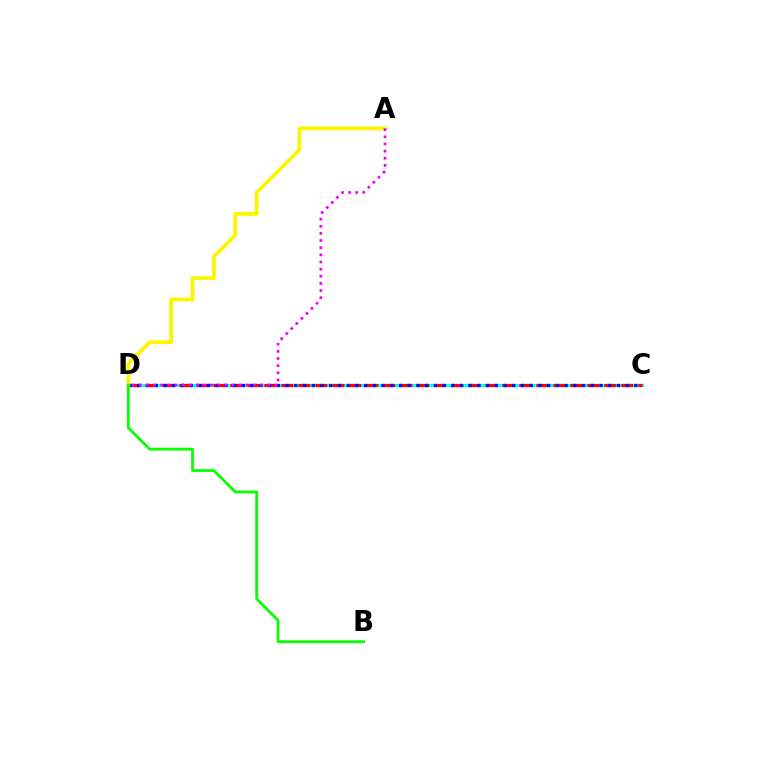{('C', 'D'): [{'color': '#00fff6', 'line_style': 'solid', 'thickness': 2.24}, {'color': '#ff0000', 'line_style': 'dashed', 'thickness': 2.31}, {'color': '#0010ff', 'line_style': 'dotted', 'thickness': 2.37}], ('A', 'D'): [{'color': '#fcf500', 'line_style': 'solid', 'thickness': 2.73}, {'color': '#ee00ff', 'line_style': 'dotted', 'thickness': 1.94}], ('B', 'D'): [{'color': '#08ff00', 'line_style': 'solid', 'thickness': 2.0}]}